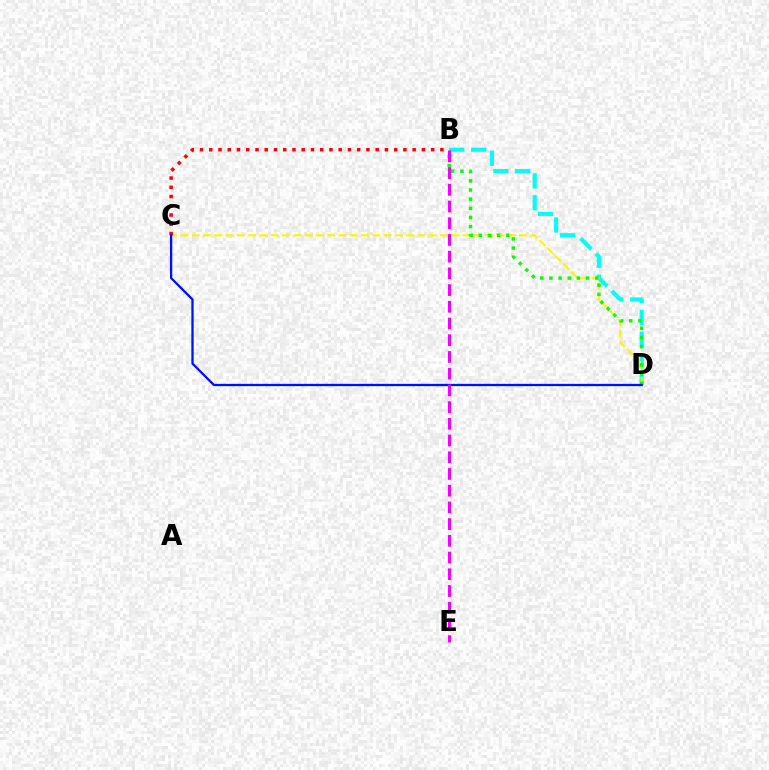{('B', 'D'): [{'color': '#00fff6', 'line_style': 'dashed', 'thickness': 2.96}, {'color': '#08ff00', 'line_style': 'dotted', 'thickness': 2.49}], ('C', 'D'): [{'color': '#fcf500', 'line_style': 'dashed', 'thickness': 1.53}, {'color': '#0010ff', 'line_style': 'solid', 'thickness': 1.65}], ('B', 'C'): [{'color': '#ff0000', 'line_style': 'dotted', 'thickness': 2.51}], ('B', 'E'): [{'color': '#ee00ff', 'line_style': 'dashed', 'thickness': 2.27}]}